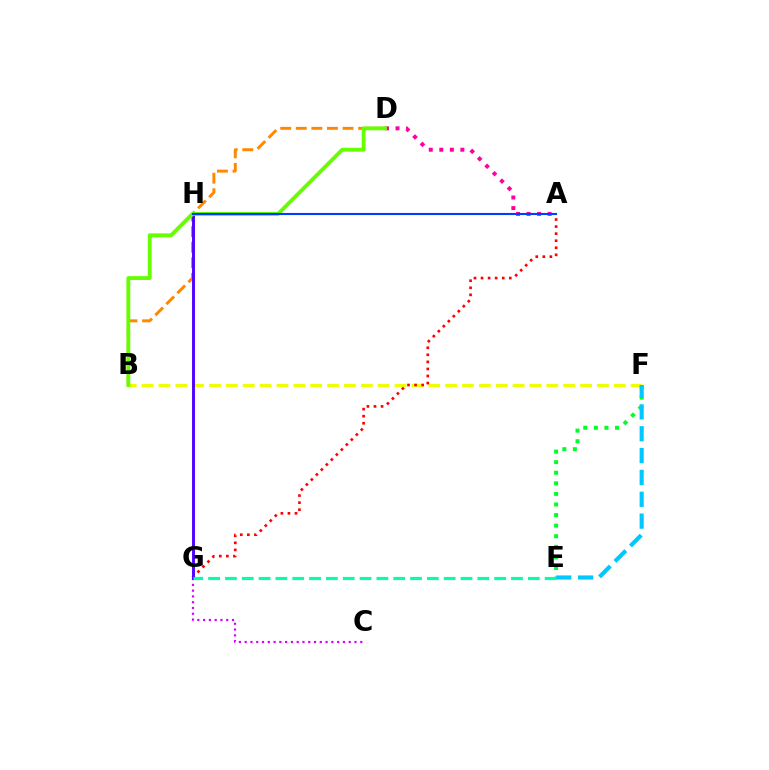{('E', 'F'): [{'color': '#00ff27', 'line_style': 'dotted', 'thickness': 2.88}, {'color': '#00c7ff', 'line_style': 'dashed', 'thickness': 2.97}], ('A', 'D'): [{'color': '#ff00a0', 'line_style': 'dotted', 'thickness': 2.86}], ('C', 'G'): [{'color': '#d600ff', 'line_style': 'dotted', 'thickness': 1.57}], ('B', 'D'): [{'color': '#ff8800', 'line_style': 'dashed', 'thickness': 2.12}, {'color': '#66ff00', 'line_style': 'solid', 'thickness': 2.78}], ('B', 'F'): [{'color': '#eeff00', 'line_style': 'dashed', 'thickness': 2.29}], ('A', 'G'): [{'color': '#ff0000', 'line_style': 'dotted', 'thickness': 1.92}], ('G', 'H'): [{'color': '#4f00ff', 'line_style': 'solid', 'thickness': 2.09}], ('E', 'G'): [{'color': '#00ffaf', 'line_style': 'dashed', 'thickness': 2.29}], ('A', 'H'): [{'color': '#003fff', 'line_style': 'solid', 'thickness': 1.52}]}